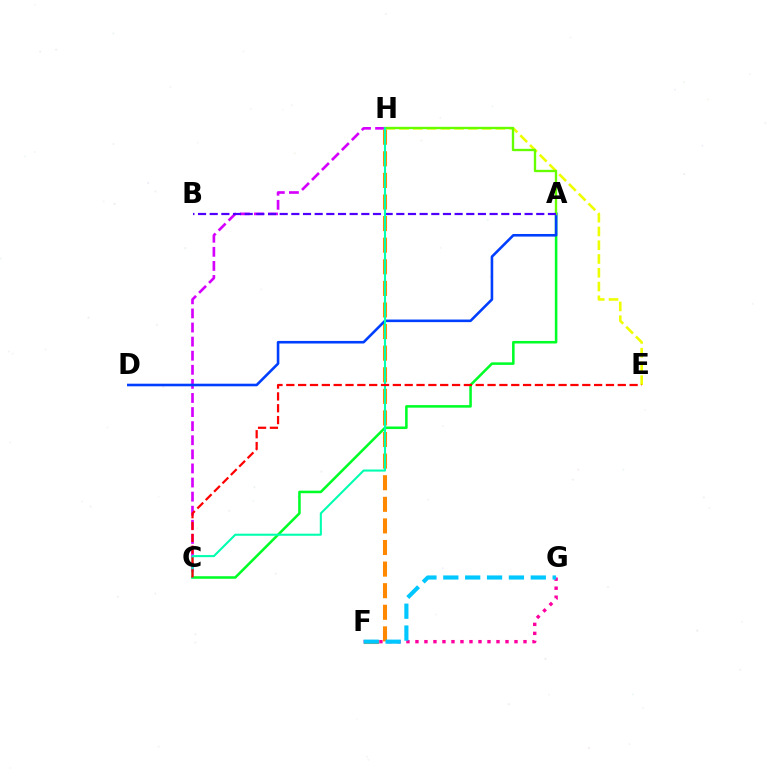{('F', 'G'): [{'color': '#ff00a0', 'line_style': 'dotted', 'thickness': 2.45}, {'color': '#00c7ff', 'line_style': 'dashed', 'thickness': 2.97}], ('E', 'H'): [{'color': '#eeff00', 'line_style': 'dashed', 'thickness': 1.87}], ('C', 'H'): [{'color': '#d600ff', 'line_style': 'dashed', 'thickness': 1.91}, {'color': '#00ffaf', 'line_style': 'solid', 'thickness': 1.5}], ('A', 'C'): [{'color': '#00ff27', 'line_style': 'solid', 'thickness': 1.84}], ('A', 'D'): [{'color': '#003fff', 'line_style': 'solid', 'thickness': 1.87}], ('F', 'H'): [{'color': '#ff8800', 'line_style': 'dashed', 'thickness': 2.93}], ('A', 'H'): [{'color': '#66ff00', 'line_style': 'solid', 'thickness': 1.68}], ('A', 'B'): [{'color': '#4f00ff', 'line_style': 'dashed', 'thickness': 1.58}], ('C', 'E'): [{'color': '#ff0000', 'line_style': 'dashed', 'thickness': 1.61}]}